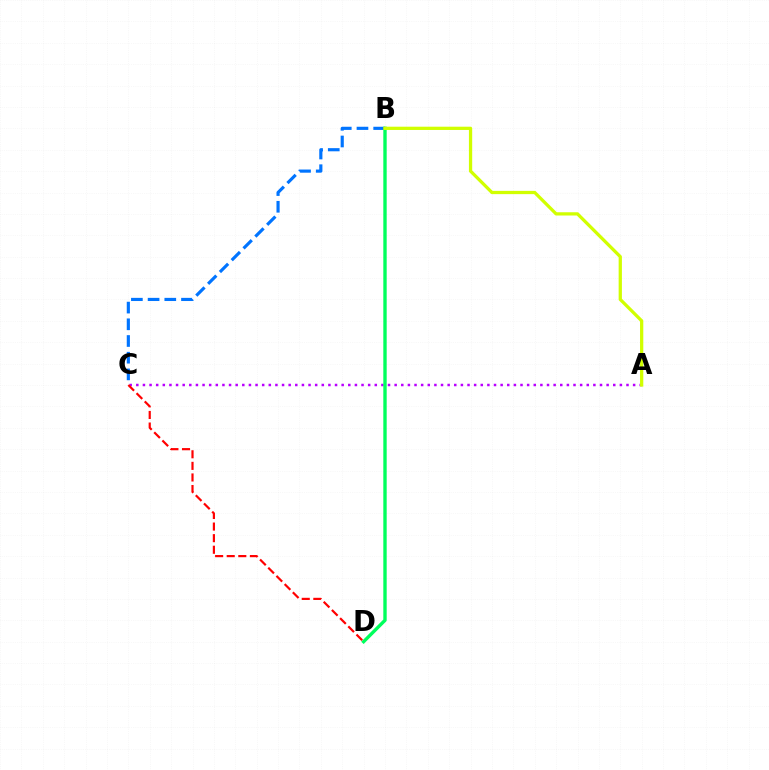{('A', 'C'): [{'color': '#b900ff', 'line_style': 'dotted', 'thickness': 1.8}], ('B', 'C'): [{'color': '#0074ff', 'line_style': 'dashed', 'thickness': 2.27}], ('B', 'D'): [{'color': '#00ff5c', 'line_style': 'solid', 'thickness': 2.43}], ('C', 'D'): [{'color': '#ff0000', 'line_style': 'dashed', 'thickness': 1.57}], ('A', 'B'): [{'color': '#d1ff00', 'line_style': 'solid', 'thickness': 2.35}]}